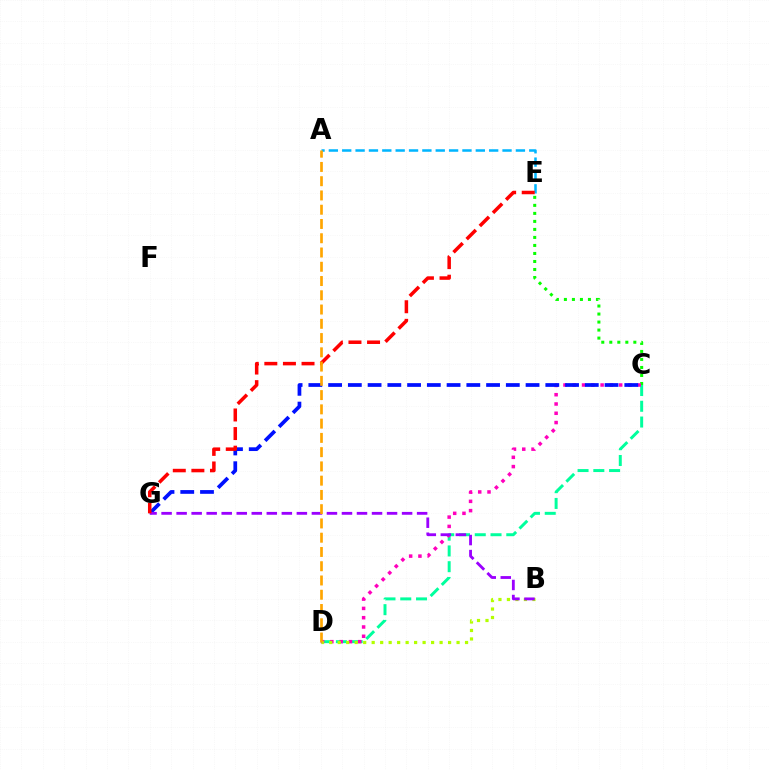{('C', 'E'): [{'color': '#08ff00', 'line_style': 'dotted', 'thickness': 2.18}], ('C', 'D'): [{'color': '#00ff9d', 'line_style': 'dashed', 'thickness': 2.14}, {'color': '#ff00bd', 'line_style': 'dotted', 'thickness': 2.52}], ('A', 'E'): [{'color': '#00b5ff', 'line_style': 'dashed', 'thickness': 1.81}], ('B', 'D'): [{'color': '#b3ff00', 'line_style': 'dotted', 'thickness': 2.31}], ('C', 'G'): [{'color': '#0010ff', 'line_style': 'dashed', 'thickness': 2.68}], ('B', 'G'): [{'color': '#9b00ff', 'line_style': 'dashed', 'thickness': 2.04}], ('E', 'G'): [{'color': '#ff0000', 'line_style': 'dashed', 'thickness': 2.53}], ('A', 'D'): [{'color': '#ffa500', 'line_style': 'dashed', 'thickness': 1.94}]}